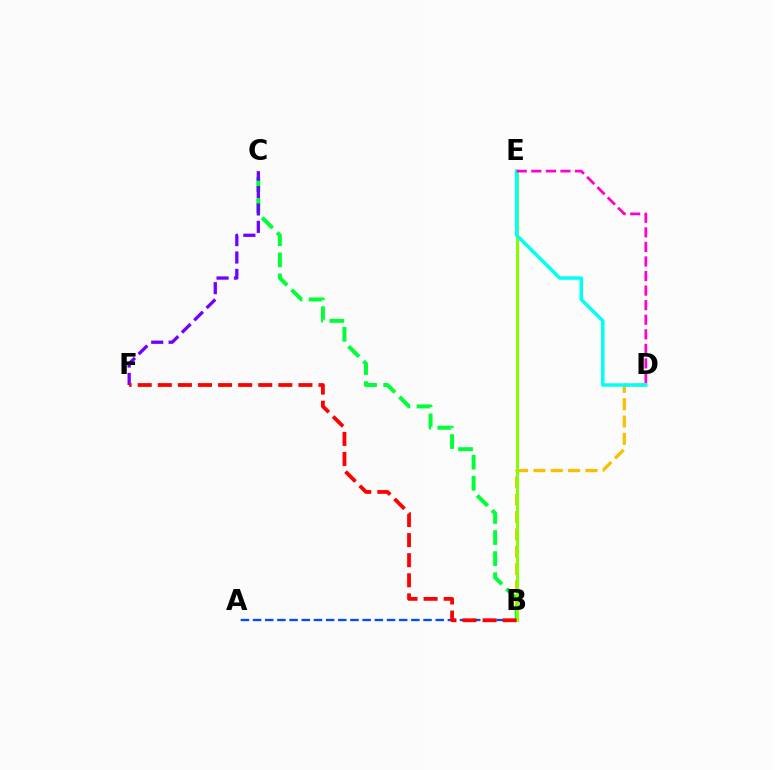{('A', 'B'): [{'color': '#004bff', 'line_style': 'dashed', 'thickness': 1.65}], ('B', 'D'): [{'color': '#ffbd00', 'line_style': 'dashed', 'thickness': 2.35}], ('B', 'C'): [{'color': '#00ff39', 'line_style': 'dashed', 'thickness': 2.86}], ('B', 'E'): [{'color': '#84ff00', 'line_style': 'solid', 'thickness': 2.14}], ('D', 'E'): [{'color': '#00fff6', 'line_style': 'solid', 'thickness': 2.5}, {'color': '#ff00cf', 'line_style': 'dashed', 'thickness': 1.98}], ('C', 'F'): [{'color': '#7200ff', 'line_style': 'dashed', 'thickness': 2.36}], ('B', 'F'): [{'color': '#ff0000', 'line_style': 'dashed', 'thickness': 2.73}]}